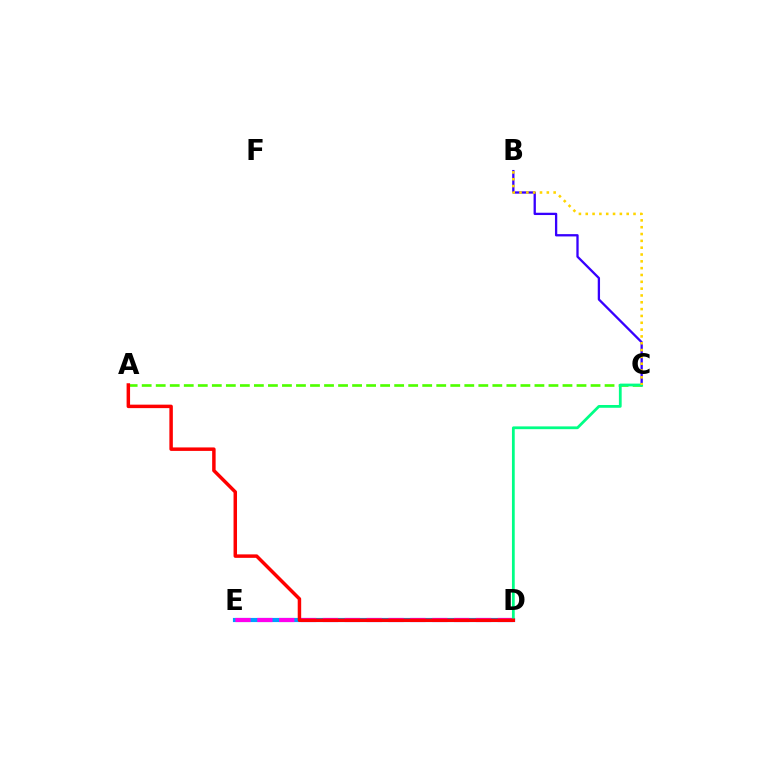{('D', 'E'): [{'color': '#009eff', 'line_style': 'solid', 'thickness': 2.99}, {'color': '#ff00ed', 'line_style': 'dashed', 'thickness': 2.97}], ('A', 'C'): [{'color': '#4fff00', 'line_style': 'dashed', 'thickness': 1.91}], ('B', 'C'): [{'color': '#3700ff', 'line_style': 'solid', 'thickness': 1.66}, {'color': '#ffd500', 'line_style': 'dotted', 'thickness': 1.85}], ('C', 'D'): [{'color': '#00ff86', 'line_style': 'solid', 'thickness': 2.0}], ('A', 'D'): [{'color': '#ff0000', 'line_style': 'solid', 'thickness': 2.5}]}